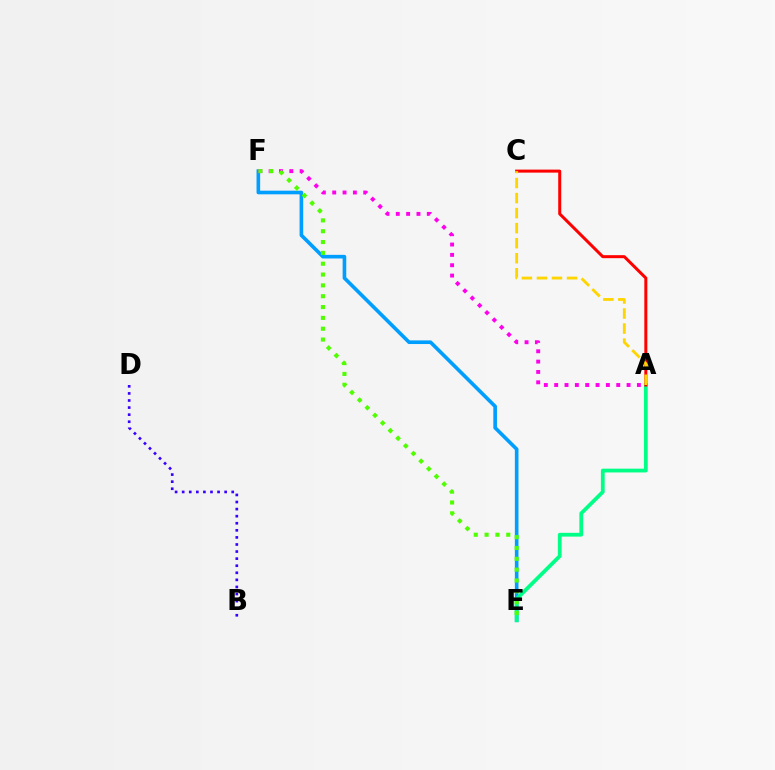{('E', 'F'): [{'color': '#009eff', 'line_style': 'solid', 'thickness': 2.61}, {'color': '#4fff00', 'line_style': 'dotted', 'thickness': 2.94}], ('A', 'E'): [{'color': '#00ff86', 'line_style': 'solid', 'thickness': 2.72}], ('A', 'F'): [{'color': '#ff00ed', 'line_style': 'dotted', 'thickness': 2.81}], ('A', 'C'): [{'color': '#ff0000', 'line_style': 'solid', 'thickness': 2.17}, {'color': '#ffd500', 'line_style': 'dashed', 'thickness': 2.04}], ('B', 'D'): [{'color': '#3700ff', 'line_style': 'dotted', 'thickness': 1.92}]}